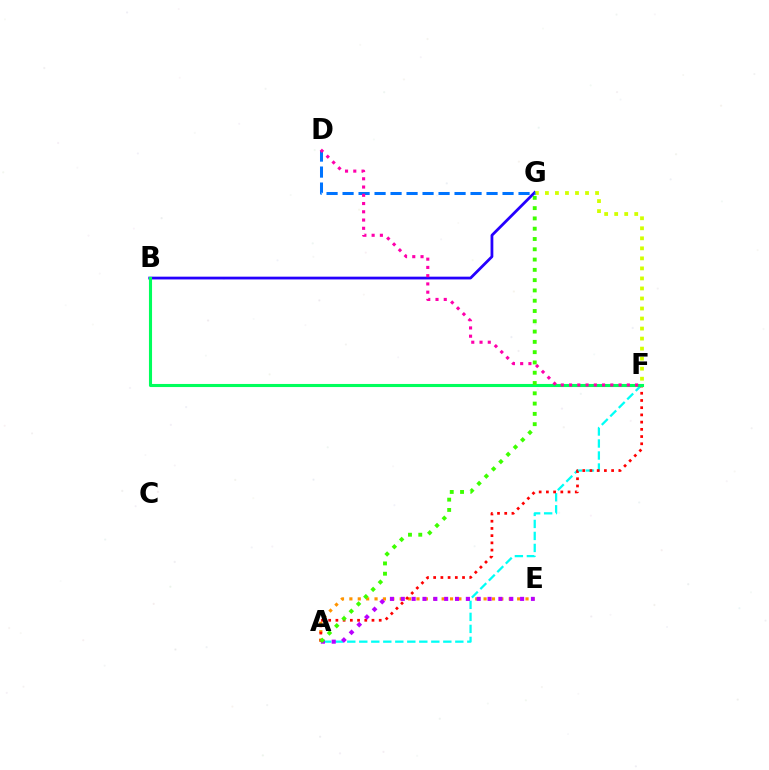{('A', 'E'): [{'color': '#ff9400', 'line_style': 'dotted', 'thickness': 2.28}, {'color': '#b900ff', 'line_style': 'dotted', 'thickness': 2.95}], ('B', 'G'): [{'color': '#2500ff', 'line_style': 'solid', 'thickness': 2.0}], ('A', 'F'): [{'color': '#00fff6', 'line_style': 'dashed', 'thickness': 1.63}, {'color': '#ff0000', 'line_style': 'dotted', 'thickness': 1.96}], ('F', 'G'): [{'color': '#d1ff00', 'line_style': 'dotted', 'thickness': 2.72}], ('B', 'F'): [{'color': '#00ff5c', 'line_style': 'solid', 'thickness': 2.22}], ('D', 'G'): [{'color': '#0074ff', 'line_style': 'dashed', 'thickness': 2.17}], ('D', 'F'): [{'color': '#ff00ac', 'line_style': 'dotted', 'thickness': 2.24}], ('A', 'G'): [{'color': '#3dff00', 'line_style': 'dotted', 'thickness': 2.8}]}